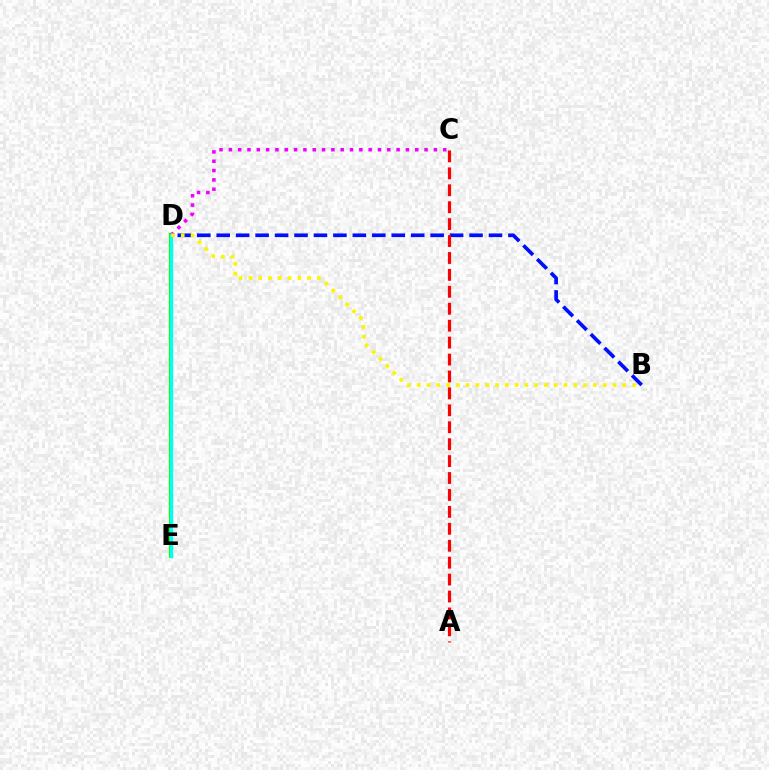{('B', 'D'): [{'color': '#0010ff', 'line_style': 'dashed', 'thickness': 2.64}, {'color': '#fcf500', 'line_style': 'dotted', 'thickness': 2.66}], ('D', 'E'): [{'color': '#08ff00', 'line_style': 'solid', 'thickness': 2.98}, {'color': '#00fff6', 'line_style': 'solid', 'thickness': 2.31}], ('C', 'D'): [{'color': '#ee00ff', 'line_style': 'dotted', 'thickness': 2.53}], ('A', 'C'): [{'color': '#ff0000', 'line_style': 'dashed', 'thickness': 2.3}]}